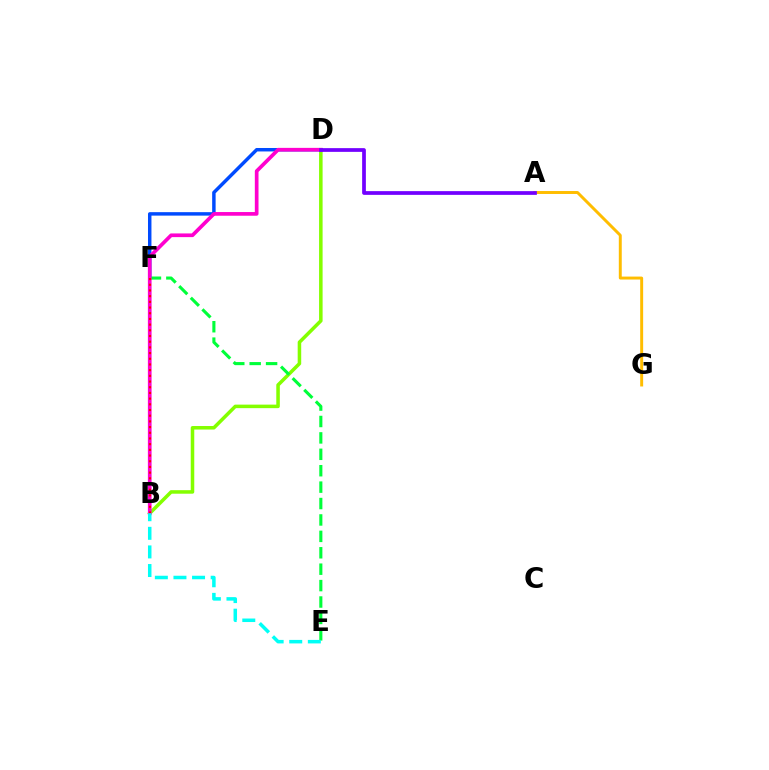{('B', 'D'): [{'color': '#84ff00', 'line_style': 'solid', 'thickness': 2.54}, {'color': '#ff00cf', 'line_style': 'solid', 'thickness': 2.65}], ('D', 'F'): [{'color': '#004bff', 'line_style': 'solid', 'thickness': 2.49}], ('E', 'F'): [{'color': '#00ff39', 'line_style': 'dashed', 'thickness': 2.23}], ('A', 'G'): [{'color': '#ffbd00', 'line_style': 'solid', 'thickness': 2.12}], ('B', 'F'): [{'color': '#ff0000', 'line_style': 'dotted', 'thickness': 1.55}], ('A', 'D'): [{'color': '#7200ff', 'line_style': 'solid', 'thickness': 2.68}], ('B', 'E'): [{'color': '#00fff6', 'line_style': 'dashed', 'thickness': 2.53}]}